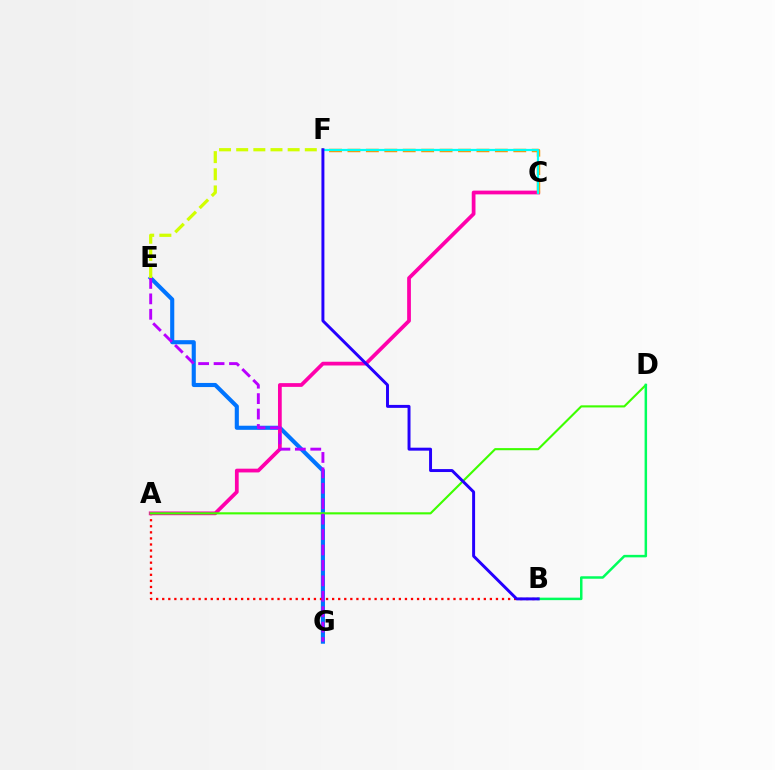{('E', 'G'): [{'color': '#0074ff', 'line_style': 'solid', 'thickness': 2.96}, {'color': '#b900ff', 'line_style': 'dashed', 'thickness': 2.1}], ('A', 'B'): [{'color': '#ff0000', 'line_style': 'dotted', 'thickness': 1.65}], ('A', 'C'): [{'color': '#ff00ac', 'line_style': 'solid', 'thickness': 2.7}], ('C', 'F'): [{'color': '#ff9400', 'line_style': 'dashed', 'thickness': 2.5}, {'color': '#00fff6', 'line_style': 'solid', 'thickness': 1.6}], ('E', 'F'): [{'color': '#d1ff00', 'line_style': 'dashed', 'thickness': 2.33}], ('A', 'D'): [{'color': '#3dff00', 'line_style': 'solid', 'thickness': 1.53}], ('B', 'D'): [{'color': '#00ff5c', 'line_style': 'solid', 'thickness': 1.79}], ('B', 'F'): [{'color': '#2500ff', 'line_style': 'solid', 'thickness': 2.13}]}